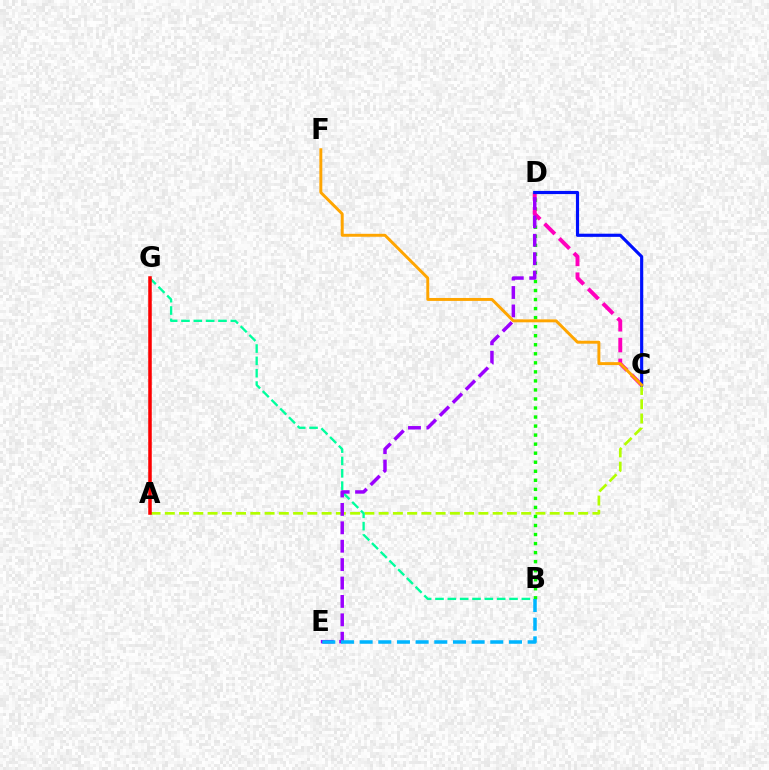{('A', 'C'): [{'color': '#b3ff00', 'line_style': 'dashed', 'thickness': 1.94}], ('B', 'G'): [{'color': '#00ff9d', 'line_style': 'dashed', 'thickness': 1.68}], ('B', 'D'): [{'color': '#08ff00', 'line_style': 'dotted', 'thickness': 2.46}], ('C', 'D'): [{'color': '#ff00bd', 'line_style': 'dashed', 'thickness': 2.82}, {'color': '#0010ff', 'line_style': 'solid', 'thickness': 2.27}], ('A', 'G'): [{'color': '#ff0000', 'line_style': 'solid', 'thickness': 2.54}], ('D', 'E'): [{'color': '#9b00ff', 'line_style': 'dashed', 'thickness': 2.5}], ('C', 'F'): [{'color': '#ffa500', 'line_style': 'solid', 'thickness': 2.12}], ('B', 'E'): [{'color': '#00b5ff', 'line_style': 'dashed', 'thickness': 2.54}]}